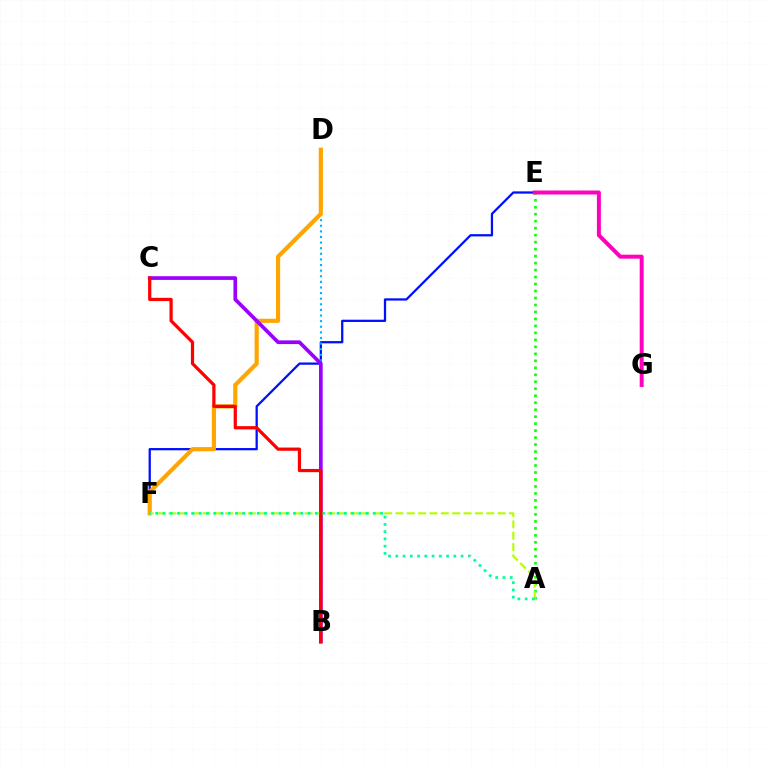{('A', 'E'): [{'color': '#08ff00', 'line_style': 'dotted', 'thickness': 1.9}], ('E', 'F'): [{'color': '#0010ff', 'line_style': 'solid', 'thickness': 1.63}], ('B', 'D'): [{'color': '#00b5ff', 'line_style': 'dotted', 'thickness': 1.52}], ('D', 'F'): [{'color': '#ffa500', 'line_style': 'solid', 'thickness': 2.99}], ('B', 'C'): [{'color': '#9b00ff', 'line_style': 'solid', 'thickness': 2.66}, {'color': '#ff0000', 'line_style': 'solid', 'thickness': 2.32}], ('A', 'F'): [{'color': '#b3ff00', 'line_style': 'dashed', 'thickness': 1.54}, {'color': '#00ff9d', 'line_style': 'dotted', 'thickness': 1.97}], ('E', 'G'): [{'color': '#ff00bd', 'line_style': 'solid', 'thickness': 2.86}]}